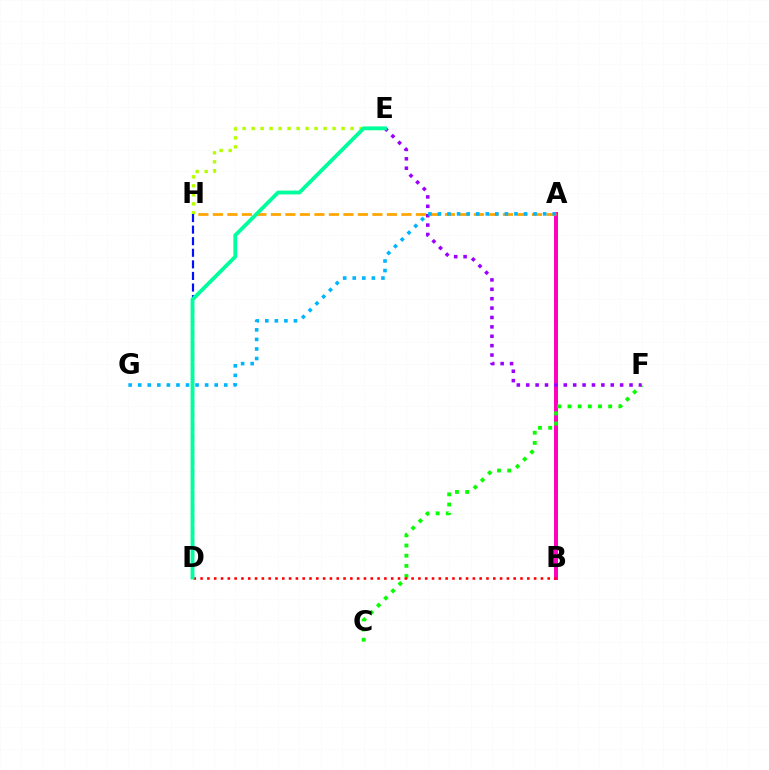{('A', 'B'): [{'color': '#ff00bd', 'line_style': 'solid', 'thickness': 2.85}], ('C', 'F'): [{'color': '#08ff00', 'line_style': 'dotted', 'thickness': 2.77}], ('B', 'D'): [{'color': '#ff0000', 'line_style': 'dotted', 'thickness': 1.85}], ('A', 'H'): [{'color': '#ffa500', 'line_style': 'dashed', 'thickness': 1.97}], ('E', 'F'): [{'color': '#9b00ff', 'line_style': 'dotted', 'thickness': 2.55}], ('E', 'H'): [{'color': '#b3ff00', 'line_style': 'dotted', 'thickness': 2.44}], ('D', 'H'): [{'color': '#0010ff', 'line_style': 'dashed', 'thickness': 1.57}], ('A', 'G'): [{'color': '#00b5ff', 'line_style': 'dotted', 'thickness': 2.6}], ('D', 'E'): [{'color': '#00ff9d', 'line_style': 'solid', 'thickness': 2.76}]}